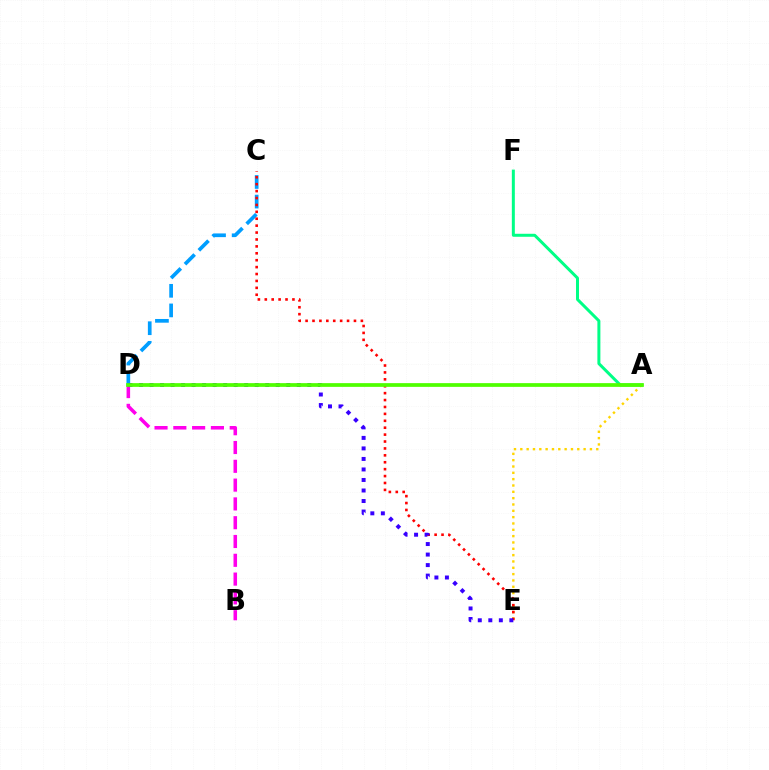{('A', 'E'): [{'color': '#ffd500', 'line_style': 'dotted', 'thickness': 1.72}], ('C', 'D'): [{'color': '#009eff', 'line_style': 'dashed', 'thickness': 2.66}], ('C', 'E'): [{'color': '#ff0000', 'line_style': 'dotted', 'thickness': 1.88}], ('B', 'D'): [{'color': '#ff00ed', 'line_style': 'dashed', 'thickness': 2.55}], ('A', 'F'): [{'color': '#00ff86', 'line_style': 'solid', 'thickness': 2.16}], ('D', 'E'): [{'color': '#3700ff', 'line_style': 'dotted', 'thickness': 2.86}], ('A', 'D'): [{'color': '#4fff00', 'line_style': 'solid', 'thickness': 2.68}]}